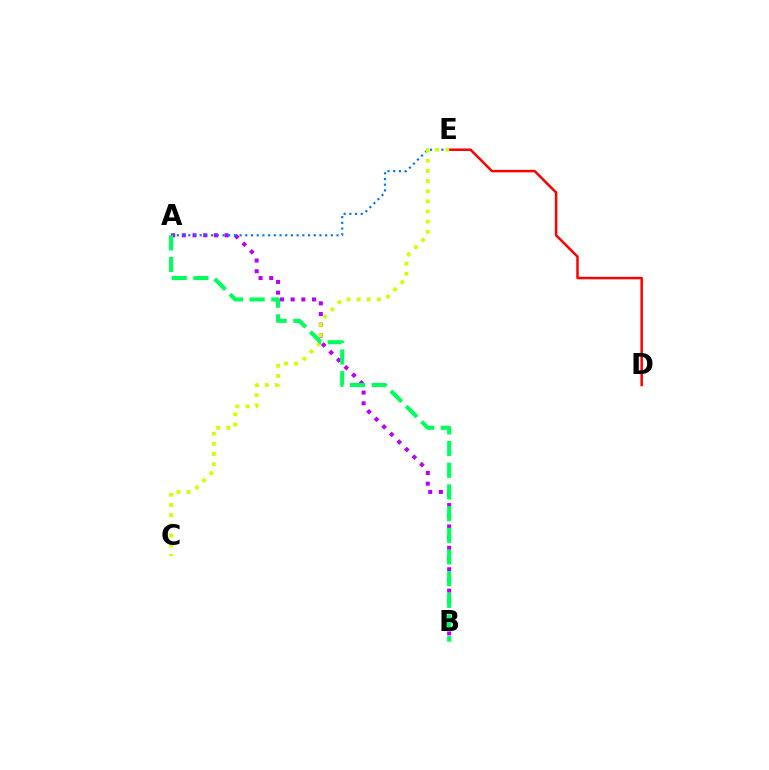{('A', 'B'): [{'color': '#b900ff', 'line_style': 'dotted', 'thickness': 2.91}, {'color': '#00ff5c', 'line_style': 'dashed', 'thickness': 2.95}], ('D', 'E'): [{'color': '#ff0000', 'line_style': 'solid', 'thickness': 1.8}], ('A', 'E'): [{'color': '#0074ff', 'line_style': 'dotted', 'thickness': 1.55}], ('C', 'E'): [{'color': '#d1ff00', 'line_style': 'dotted', 'thickness': 2.76}]}